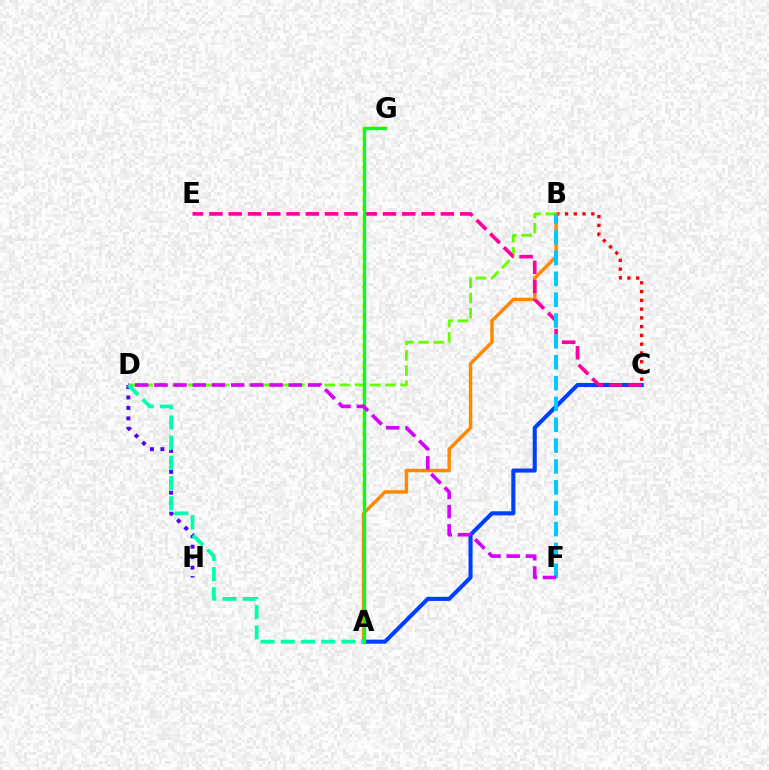{('A', 'C'): [{'color': '#003fff', 'line_style': 'solid', 'thickness': 2.93}], ('A', 'G'): [{'color': '#eeff00', 'line_style': 'dotted', 'thickness': 2.69}, {'color': '#00ff27', 'line_style': 'solid', 'thickness': 2.37}], ('B', 'C'): [{'color': '#ff0000', 'line_style': 'dotted', 'thickness': 2.38}], ('A', 'B'): [{'color': '#ff8800', 'line_style': 'solid', 'thickness': 2.48}], ('B', 'D'): [{'color': '#66ff00', 'line_style': 'dashed', 'thickness': 2.06}], ('C', 'E'): [{'color': '#ff00a0', 'line_style': 'dashed', 'thickness': 2.62}], ('B', 'F'): [{'color': '#00c7ff', 'line_style': 'dashed', 'thickness': 2.83}], ('D', 'H'): [{'color': '#4f00ff', 'line_style': 'dotted', 'thickness': 2.84}], ('D', 'F'): [{'color': '#d600ff', 'line_style': 'dashed', 'thickness': 2.61}], ('A', 'D'): [{'color': '#00ffaf', 'line_style': 'dashed', 'thickness': 2.75}]}